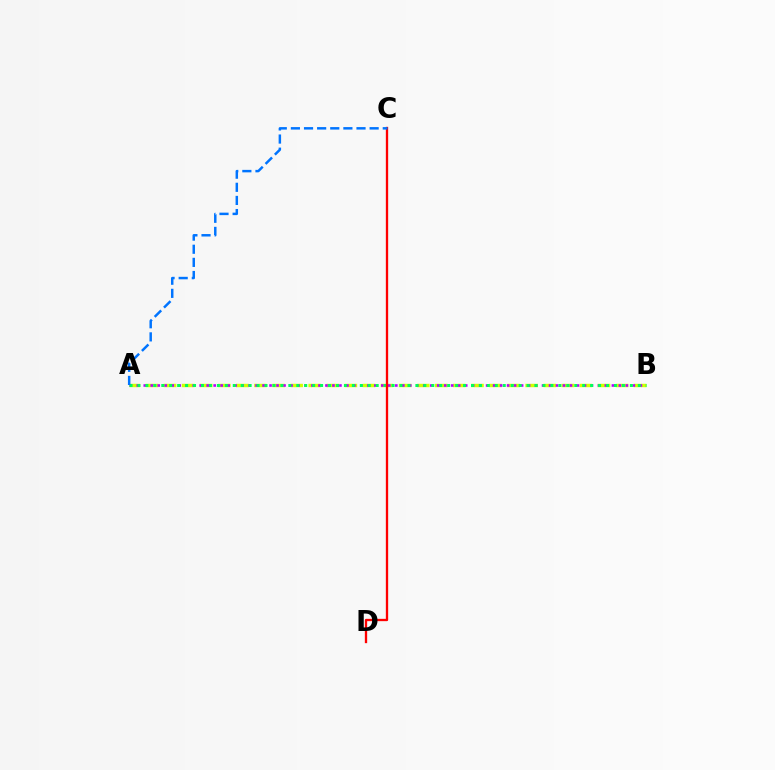{('A', 'B'): [{'color': '#d1ff00', 'line_style': 'dashed', 'thickness': 2.46}, {'color': '#b900ff', 'line_style': 'dotted', 'thickness': 1.9}, {'color': '#00ff5c', 'line_style': 'dotted', 'thickness': 2.16}], ('C', 'D'): [{'color': '#ff0000', 'line_style': 'solid', 'thickness': 1.67}], ('A', 'C'): [{'color': '#0074ff', 'line_style': 'dashed', 'thickness': 1.78}]}